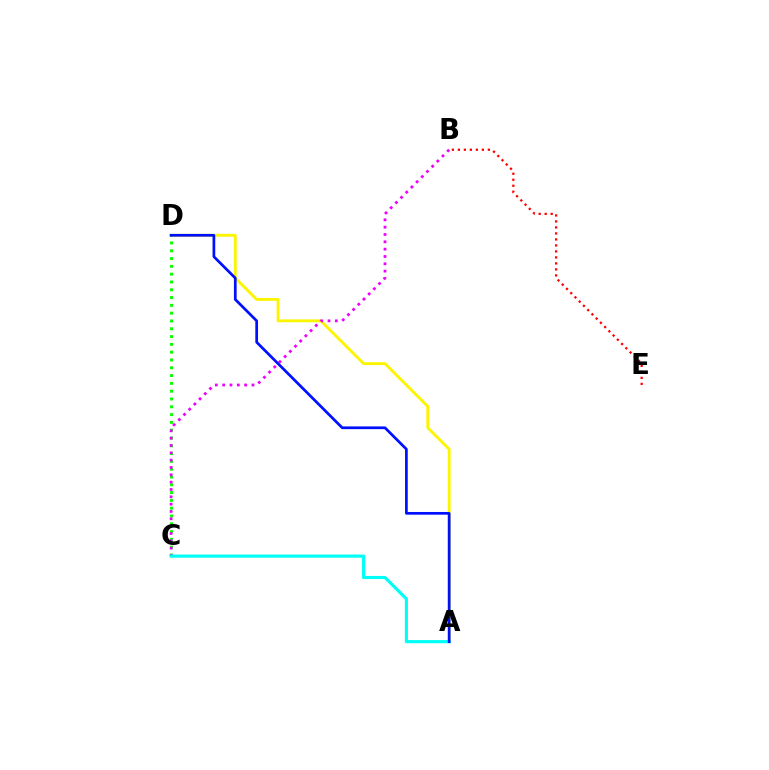{('B', 'E'): [{'color': '#ff0000', 'line_style': 'dotted', 'thickness': 1.63}], ('A', 'D'): [{'color': '#fcf500', 'line_style': 'solid', 'thickness': 2.08}, {'color': '#0010ff', 'line_style': 'solid', 'thickness': 1.96}], ('C', 'D'): [{'color': '#08ff00', 'line_style': 'dotted', 'thickness': 2.12}], ('B', 'C'): [{'color': '#ee00ff', 'line_style': 'dotted', 'thickness': 1.99}], ('A', 'C'): [{'color': '#00fff6', 'line_style': 'solid', 'thickness': 2.26}]}